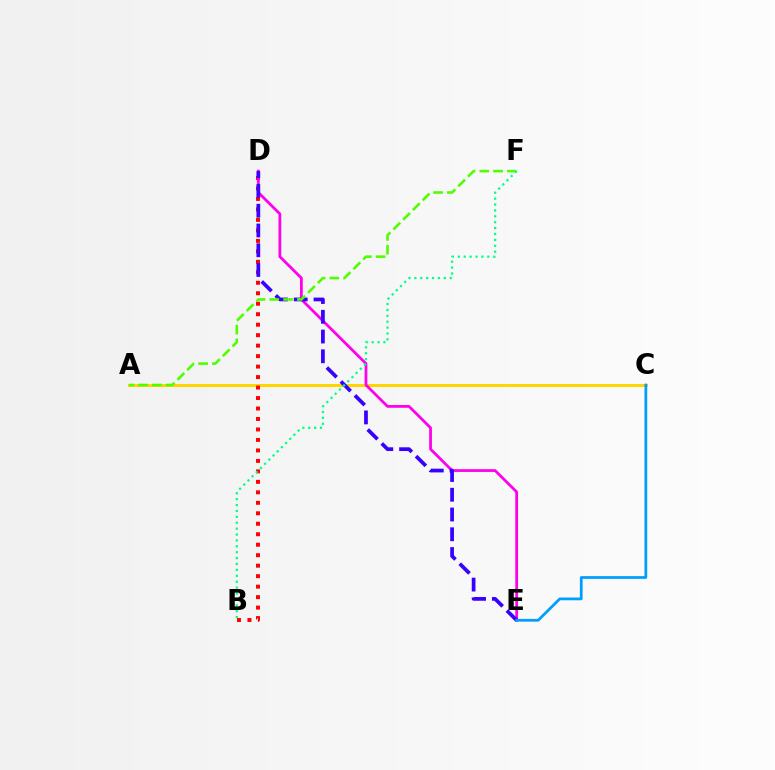{('A', 'C'): [{'color': '#ffd500', 'line_style': 'solid', 'thickness': 2.16}], ('B', 'D'): [{'color': '#ff0000', 'line_style': 'dotted', 'thickness': 2.85}], ('D', 'E'): [{'color': '#ff00ed', 'line_style': 'solid', 'thickness': 1.99}, {'color': '#3700ff', 'line_style': 'dashed', 'thickness': 2.68}], ('A', 'F'): [{'color': '#4fff00', 'line_style': 'dashed', 'thickness': 1.87}], ('C', 'E'): [{'color': '#009eff', 'line_style': 'solid', 'thickness': 1.98}], ('B', 'F'): [{'color': '#00ff86', 'line_style': 'dotted', 'thickness': 1.6}]}